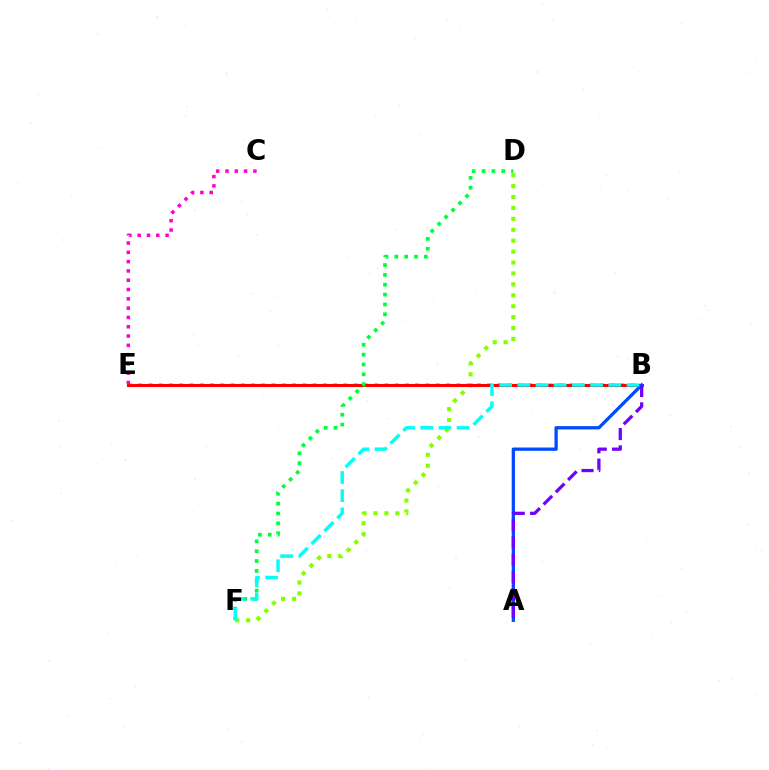{('B', 'E'): [{'color': '#ffbd00', 'line_style': 'dotted', 'thickness': 2.79}, {'color': '#ff0000', 'line_style': 'solid', 'thickness': 2.2}], ('D', 'F'): [{'color': '#84ff00', 'line_style': 'dotted', 'thickness': 2.97}, {'color': '#00ff39', 'line_style': 'dotted', 'thickness': 2.68}], ('A', 'B'): [{'color': '#004bff', 'line_style': 'solid', 'thickness': 2.36}, {'color': '#7200ff', 'line_style': 'dashed', 'thickness': 2.35}], ('C', 'E'): [{'color': '#ff00cf', 'line_style': 'dotted', 'thickness': 2.53}], ('B', 'F'): [{'color': '#00fff6', 'line_style': 'dashed', 'thickness': 2.47}]}